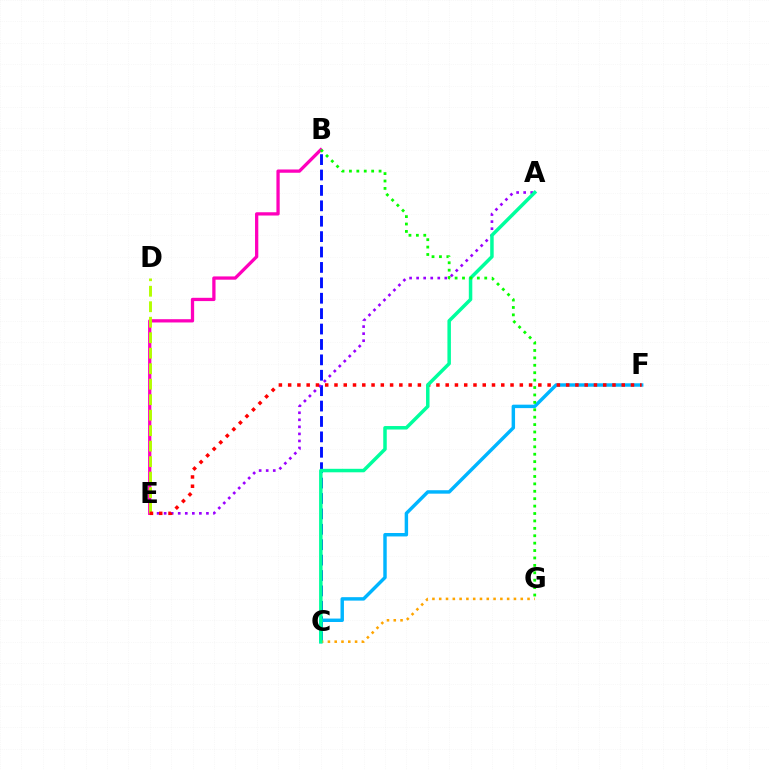{('B', 'C'): [{'color': '#0010ff', 'line_style': 'dashed', 'thickness': 2.09}], ('A', 'E'): [{'color': '#9b00ff', 'line_style': 'dotted', 'thickness': 1.91}], ('B', 'E'): [{'color': '#ff00bd', 'line_style': 'solid', 'thickness': 2.36}], ('C', 'F'): [{'color': '#00b5ff', 'line_style': 'solid', 'thickness': 2.48}], ('C', 'G'): [{'color': '#ffa500', 'line_style': 'dotted', 'thickness': 1.85}], ('D', 'E'): [{'color': '#b3ff00', 'line_style': 'dashed', 'thickness': 2.1}], ('E', 'F'): [{'color': '#ff0000', 'line_style': 'dotted', 'thickness': 2.52}], ('A', 'C'): [{'color': '#00ff9d', 'line_style': 'solid', 'thickness': 2.52}], ('B', 'G'): [{'color': '#08ff00', 'line_style': 'dotted', 'thickness': 2.01}]}